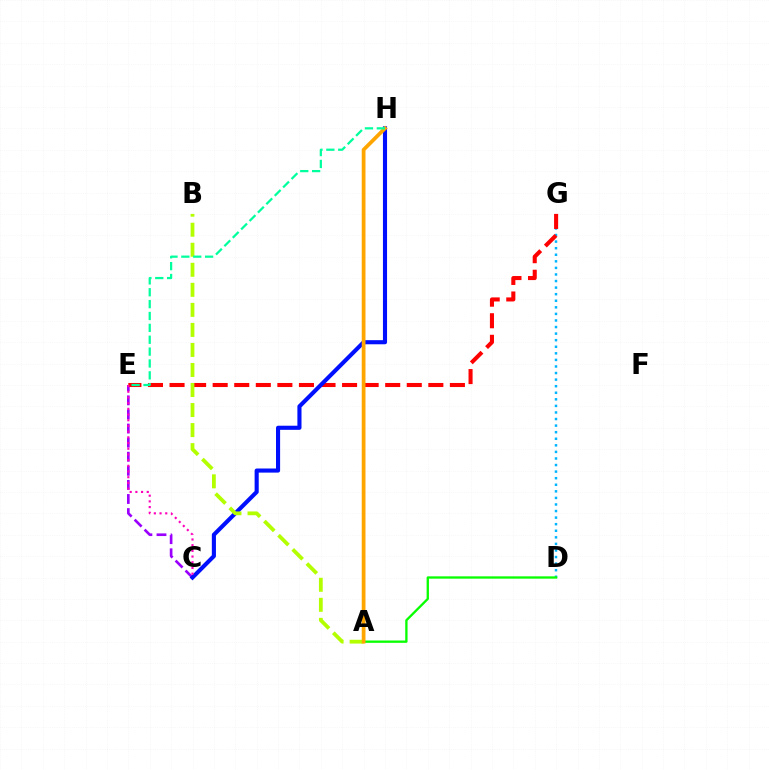{('C', 'E'): [{'color': '#9b00ff', 'line_style': 'dashed', 'thickness': 1.91}, {'color': '#ff00bd', 'line_style': 'dotted', 'thickness': 1.55}], ('D', 'G'): [{'color': '#00b5ff', 'line_style': 'dotted', 'thickness': 1.79}], ('E', 'G'): [{'color': '#ff0000', 'line_style': 'dashed', 'thickness': 2.93}], ('C', 'H'): [{'color': '#0010ff', 'line_style': 'solid', 'thickness': 2.96}], ('A', 'D'): [{'color': '#08ff00', 'line_style': 'solid', 'thickness': 1.67}], ('A', 'B'): [{'color': '#b3ff00', 'line_style': 'dashed', 'thickness': 2.72}], ('A', 'H'): [{'color': '#ffa500', 'line_style': 'solid', 'thickness': 2.7}], ('E', 'H'): [{'color': '#00ff9d', 'line_style': 'dashed', 'thickness': 1.61}]}